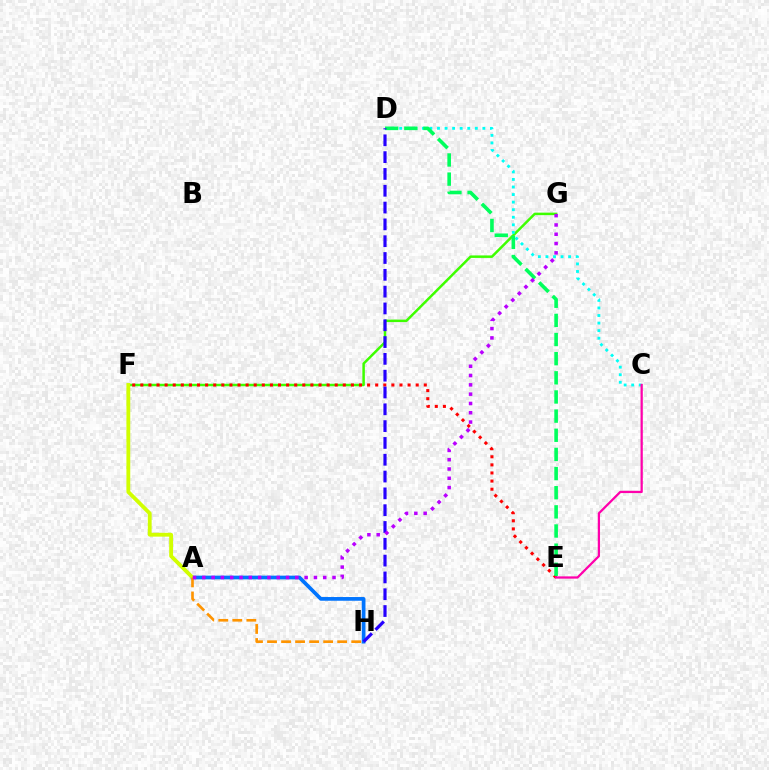{('F', 'G'): [{'color': '#3dff00', 'line_style': 'solid', 'thickness': 1.8}], ('C', 'D'): [{'color': '#00fff6', 'line_style': 'dotted', 'thickness': 2.05}], ('A', 'H'): [{'color': '#0074ff', 'line_style': 'solid', 'thickness': 2.67}, {'color': '#ff9400', 'line_style': 'dashed', 'thickness': 1.91}], ('E', 'F'): [{'color': '#ff0000', 'line_style': 'dotted', 'thickness': 2.2}], ('D', 'E'): [{'color': '#00ff5c', 'line_style': 'dashed', 'thickness': 2.6}], ('D', 'H'): [{'color': '#2500ff', 'line_style': 'dashed', 'thickness': 2.28}], ('A', 'F'): [{'color': '#d1ff00', 'line_style': 'solid', 'thickness': 2.76}], ('C', 'E'): [{'color': '#ff00ac', 'line_style': 'solid', 'thickness': 1.63}], ('A', 'G'): [{'color': '#b900ff', 'line_style': 'dotted', 'thickness': 2.53}]}